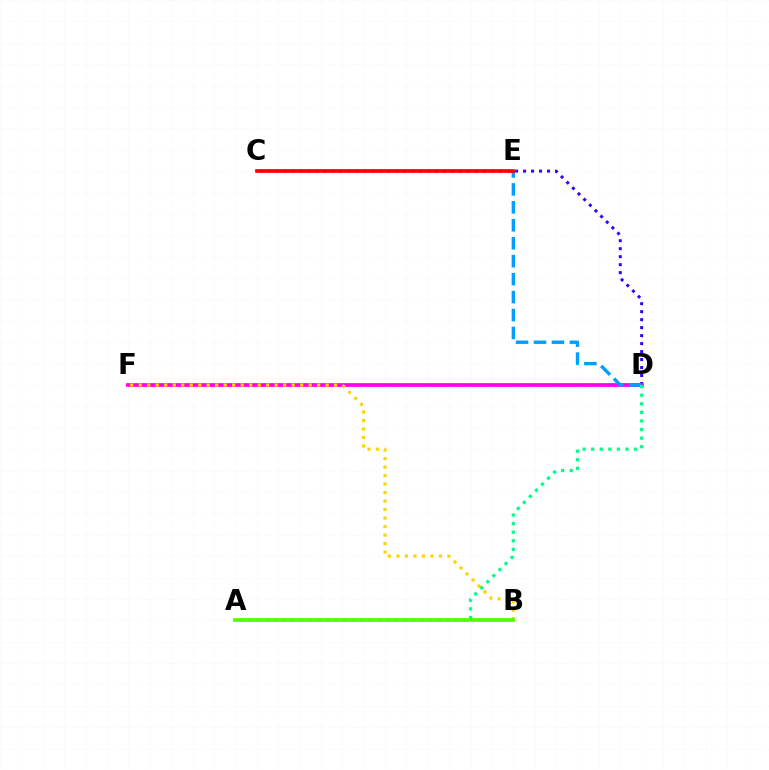{('C', 'D'): [{'color': '#3700ff', 'line_style': 'dotted', 'thickness': 2.17}], ('D', 'F'): [{'color': '#ff00ed', 'line_style': 'solid', 'thickness': 2.7}], ('B', 'F'): [{'color': '#ffd500', 'line_style': 'dotted', 'thickness': 2.31}], ('D', 'E'): [{'color': '#009eff', 'line_style': 'dashed', 'thickness': 2.44}], ('A', 'D'): [{'color': '#00ff86', 'line_style': 'dotted', 'thickness': 2.33}], ('A', 'B'): [{'color': '#4fff00', 'line_style': 'solid', 'thickness': 2.67}], ('C', 'E'): [{'color': '#ff0000', 'line_style': 'solid', 'thickness': 2.66}]}